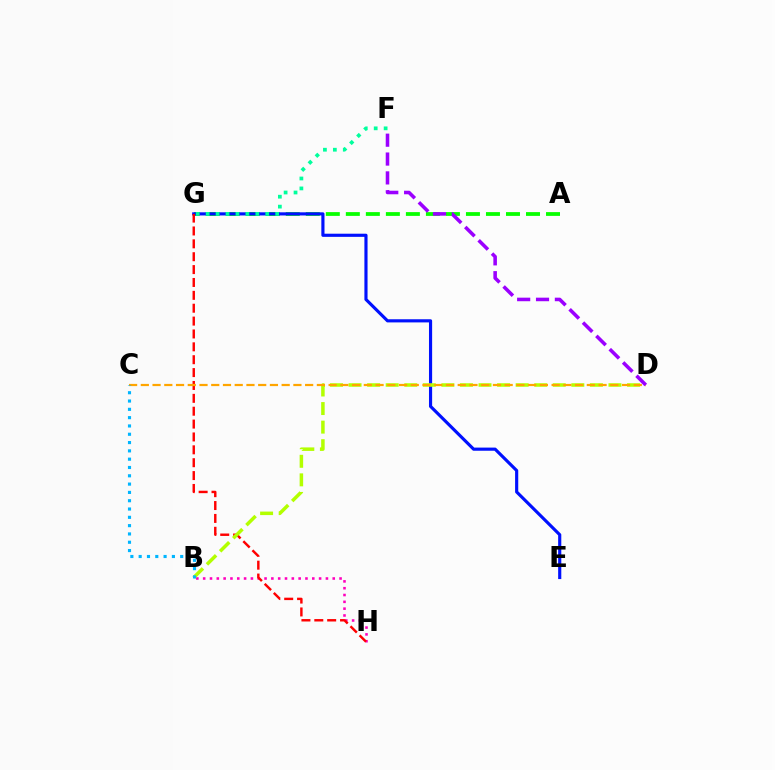{('B', 'H'): [{'color': '#ff00bd', 'line_style': 'dotted', 'thickness': 1.85}], ('A', 'G'): [{'color': '#08ff00', 'line_style': 'dashed', 'thickness': 2.72}], ('E', 'G'): [{'color': '#0010ff', 'line_style': 'solid', 'thickness': 2.27}], ('G', 'H'): [{'color': '#ff0000', 'line_style': 'dashed', 'thickness': 1.75}], ('B', 'D'): [{'color': '#b3ff00', 'line_style': 'dashed', 'thickness': 2.52}], ('C', 'D'): [{'color': '#ffa500', 'line_style': 'dashed', 'thickness': 1.59}], ('D', 'F'): [{'color': '#9b00ff', 'line_style': 'dashed', 'thickness': 2.56}], ('B', 'C'): [{'color': '#00b5ff', 'line_style': 'dotted', 'thickness': 2.26}], ('F', 'G'): [{'color': '#00ff9d', 'line_style': 'dotted', 'thickness': 2.7}]}